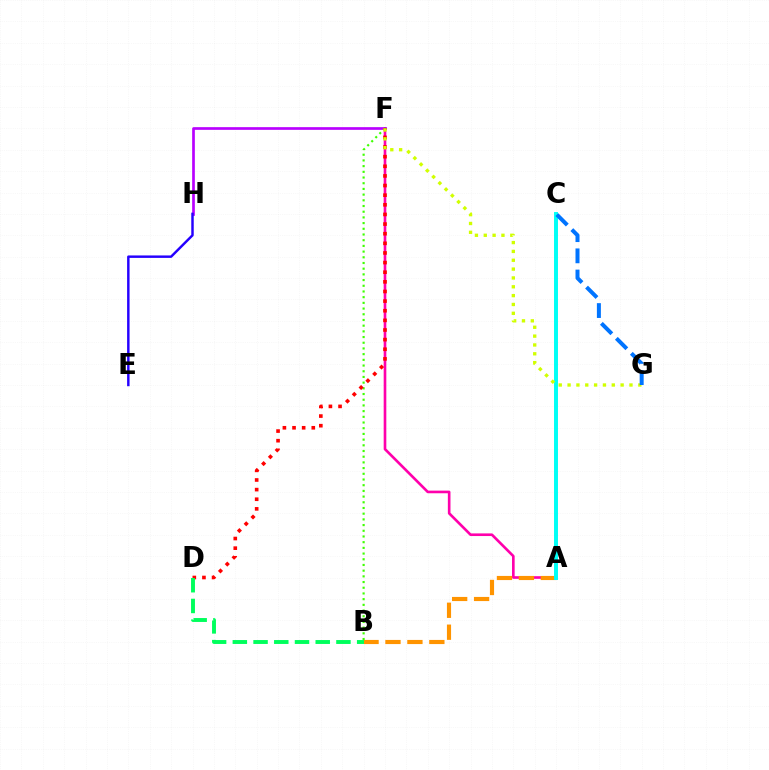{('A', 'F'): [{'color': '#ff00ac', 'line_style': 'solid', 'thickness': 1.9}], ('F', 'H'): [{'color': '#b900ff', 'line_style': 'solid', 'thickness': 1.94}], ('A', 'B'): [{'color': '#ff9400', 'line_style': 'dashed', 'thickness': 2.98}], ('B', 'F'): [{'color': '#3dff00', 'line_style': 'dotted', 'thickness': 1.55}], ('D', 'F'): [{'color': '#ff0000', 'line_style': 'dotted', 'thickness': 2.62}], ('A', 'C'): [{'color': '#00fff6', 'line_style': 'solid', 'thickness': 2.85}], ('B', 'D'): [{'color': '#00ff5c', 'line_style': 'dashed', 'thickness': 2.81}], ('F', 'G'): [{'color': '#d1ff00', 'line_style': 'dotted', 'thickness': 2.4}], ('E', 'H'): [{'color': '#2500ff', 'line_style': 'solid', 'thickness': 1.77}], ('C', 'G'): [{'color': '#0074ff', 'line_style': 'dashed', 'thickness': 2.88}]}